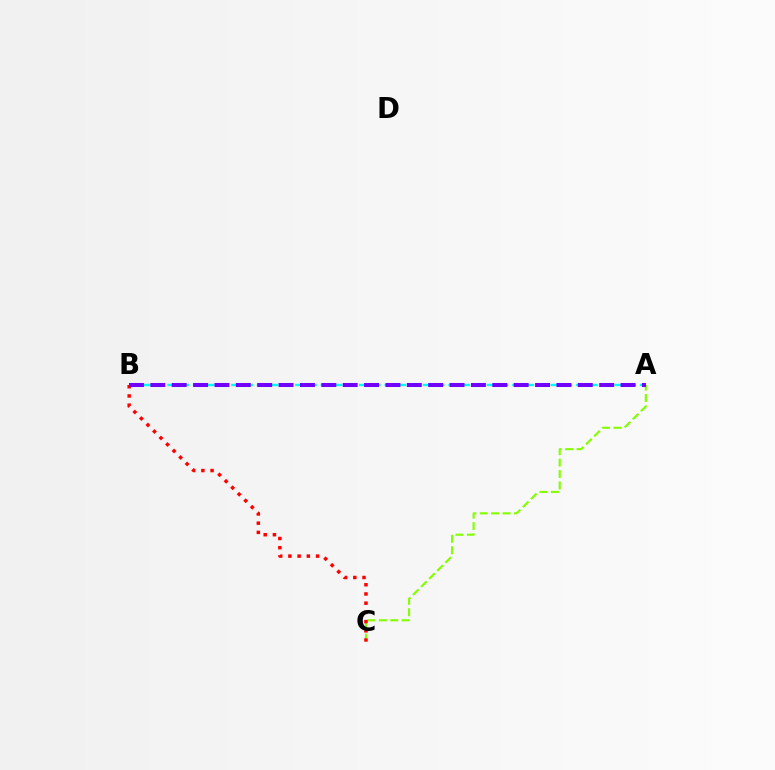{('A', 'B'): [{'color': '#00fff6', 'line_style': 'dashed', 'thickness': 1.74}, {'color': '#7200ff', 'line_style': 'dashed', 'thickness': 2.9}], ('A', 'C'): [{'color': '#84ff00', 'line_style': 'dashed', 'thickness': 1.55}], ('B', 'C'): [{'color': '#ff0000', 'line_style': 'dotted', 'thickness': 2.5}]}